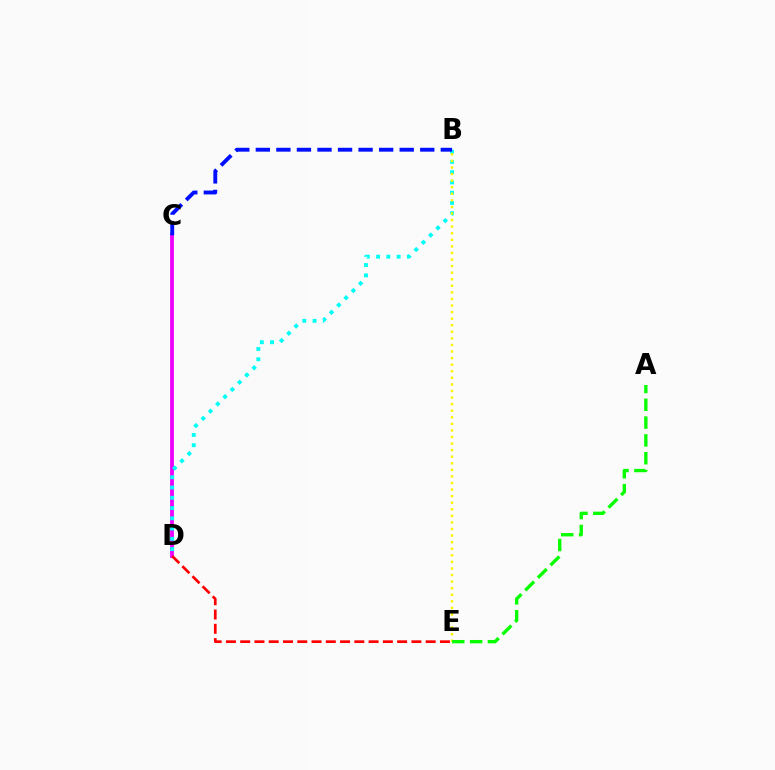{('C', 'D'): [{'color': '#ee00ff', 'line_style': 'solid', 'thickness': 2.74}], ('B', 'D'): [{'color': '#00fff6', 'line_style': 'dotted', 'thickness': 2.79}], ('D', 'E'): [{'color': '#ff0000', 'line_style': 'dashed', 'thickness': 1.94}], ('B', 'E'): [{'color': '#fcf500', 'line_style': 'dotted', 'thickness': 1.79}], ('A', 'E'): [{'color': '#08ff00', 'line_style': 'dashed', 'thickness': 2.42}], ('B', 'C'): [{'color': '#0010ff', 'line_style': 'dashed', 'thickness': 2.79}]}